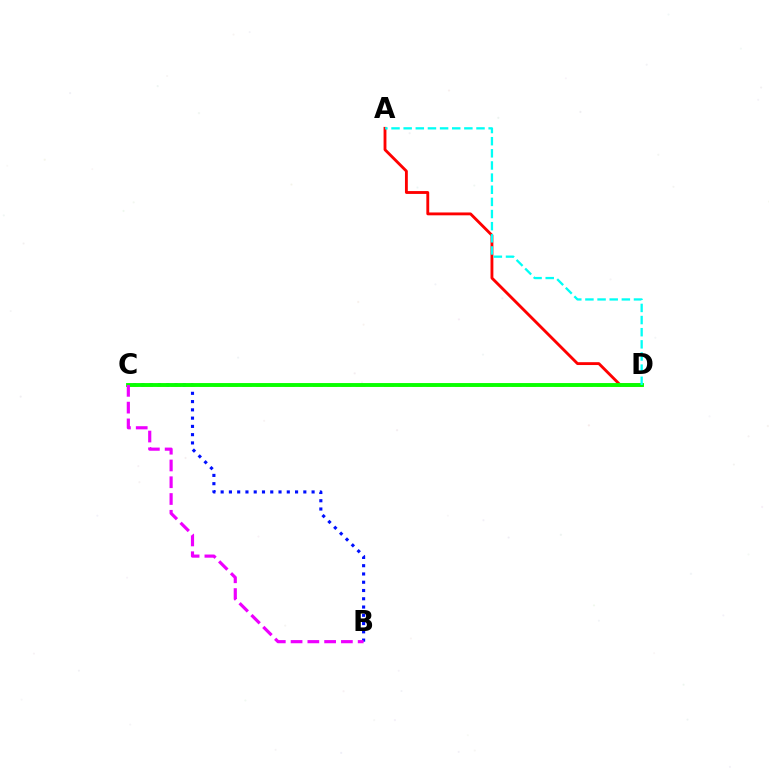{('B', 'C'): [{'color': '#0010ff', 'line_style': 'dotted', 'thickness': 2.25}, {'color': '#ee00ff', 'line_style': 'dashed', 'thickness': 2.28}], ('C', 'D'): [{'color': '#fcf500', 'line_style': 'dashed', 'thickness': 1.93}, {'color': '#08ff00', 'line_style': 'solid', 'thickness': 2.8}], ('A', 'D'): [{'color': '#ff0000', 'line_style': 'solid', 'thickness': 2.06}, {'color': '#00fff6', 'line_style': 'dashed', 'thickness': 1.65}]}